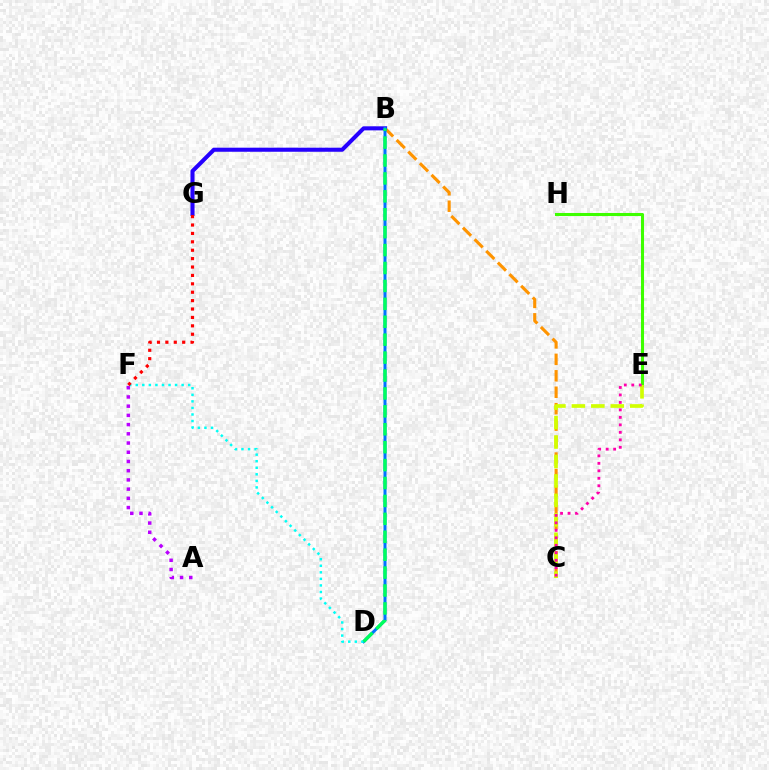{('B', 'C'): [{'color': '#ff9400', 'line_style': 'dashed', 'thickness': 2.24}], ('E', 'H'): [{'color': '#3dff00', 'line_style': 'solid', 'thickness': 2.19}], ('C', 'E'): [{'color': '#d1ff00', 'line_style': 'dashed', 'thickness': 2.64}, {'color': '#ff00ac', 'line_style': 'dotted', 'thickness': 2.03}], ('B', 'G'): [{'color': '#2500ff', 'line_style': 'solid', 'thickness': 2.93}], ('A', 'F'): [{'color': '#b900ff', 'line_style': 'dotted', 'thickness': 2.5}], ('B', 'D'): [{'color': '#0074ff', 'line_style': 'solid', 'thickness': 2.16}, {'color': '#00ff5c', 'line_style': 'dashed', 'thickness': 2.43}], ('D', 'F'): [{'color': '#00fff6', 'line_style': 'dotted', 'thickness': 1.78}], ('F', 'G'): [{'color': '#ff0000', 'line_style': 'dotted', 'thickness': 2.28}]}